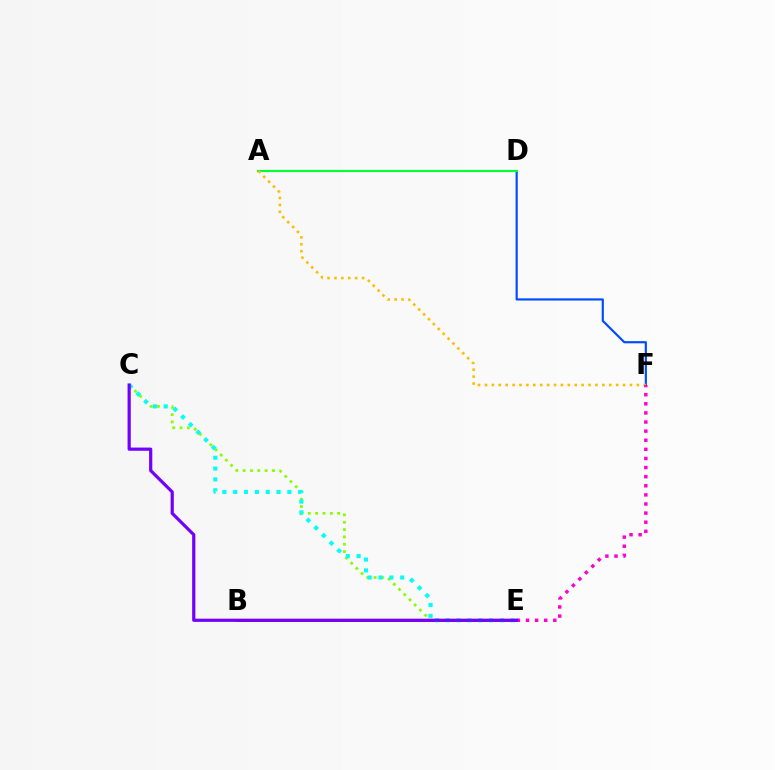{('C', 'E'): [{'color': '#84ff00', 'line_style': 'dotted', 'thickness': 1.99}, {'color': '#00fff6', 'line_style': 'dotted', 'thickness': 2.94}, {'color': '#7200ff', 'line_style': 'solid', 'thickness': 2.3}], ('B', 'E'): [{'color': '#ff0000', 'line_style': 'solid', 'thickness': 1.89}], ('D', 'F'): [{'color': '#004bff', 'line_style': 'solid', 'thickness': 1.56}], ('A', 'D'): [{'color': '#00ff39', 'line_style': 'solid', 'thickness': 1.54}], ('A', 'F'): [{'color': '#ffbd00', 'line_style': 'dotted', 'thickness': 1.88}], ('E', 'F'): [{'color': '#ff00cf', 'line_style': 'dotted', 'thickness': 2.47}]}